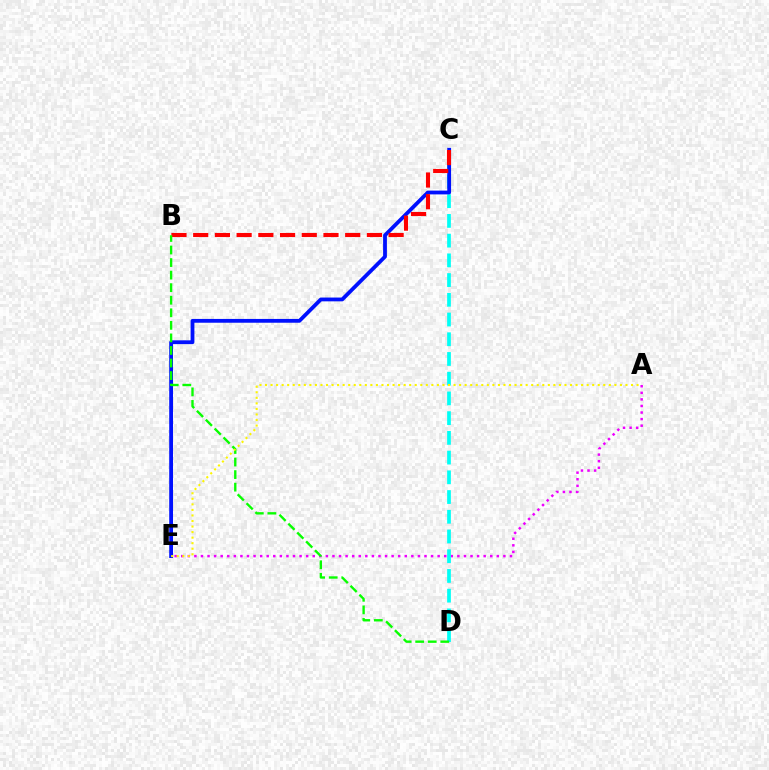{('A', 'E'): [{'color': '#ee00ff', 'line_style': 'dotted', 'thickness': 1.79}, {'color': '#fcf500', 'line_style': 'dotted', 'thickness': 1.51}], ('C', 'D'): [{'color': '#00fff6', 'line_style': 'dashed', 'thickness': 2.68}], ('C', 'E'): [{'color': '#0010ff', 'line_style': 'solid', 'thickness': 2.73}], ('B', 'C'): [{'color': '#ff0000', 'line_style': 'dashed', 'thickness': 2.95}], ('B', 'D'): [{'color': '#08ff00', 'line_style': 'dashed', 'thickness': 1.71}]}